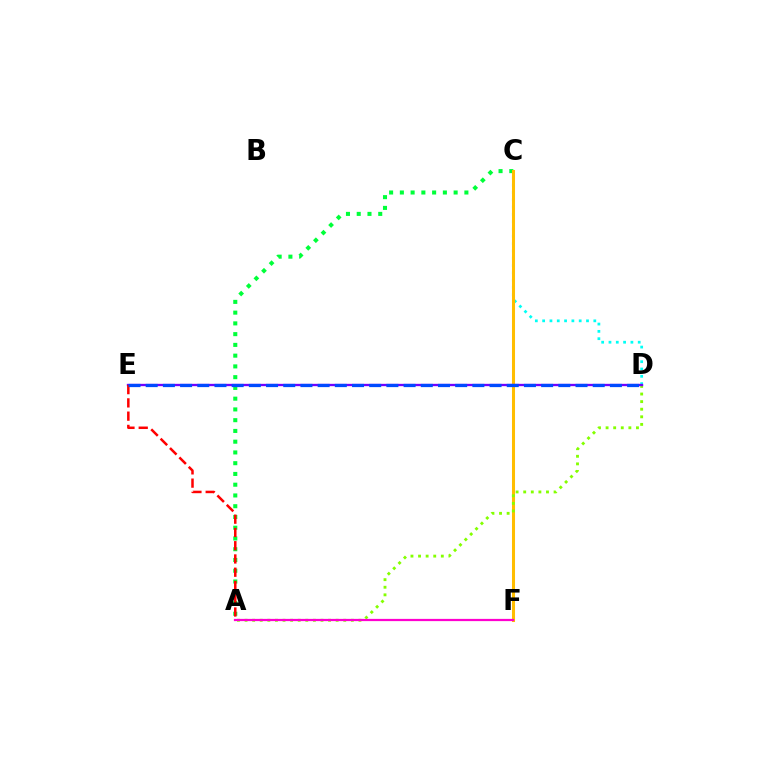{('C', 'D'): [{'color': '#00fff6', 'line_style': 'dotted', 'thickness': 1.99}], ('A', 'C'): [{'color': '#00ff39', 'line_style': 'dotted', 'thickness': 2.92}], ('C', 'F'): [{'color': '#ffbd00', 'line_style': 'solid', 'thickness': 2.19}], ('A', 'D'): [{'color': '#84ff00', 'line_style': 'dotted', 'thickness': 2.06}], ('A', 'F'): [{'color': '#ff00cf', 'line_style': 'solid', 'thickness': 1.61}], ('D', 'E'): [{'color': '#7200ff', 'line_style': 'solid', 'thickness': 1.68}, {'color': '#004bff', 'line_style': 'dashed', 'thickness': 2.34}], ('A', 'E'): [{'color': '#ff0000', 'line_style': 'dashed', 'thickness': 1.8}]}